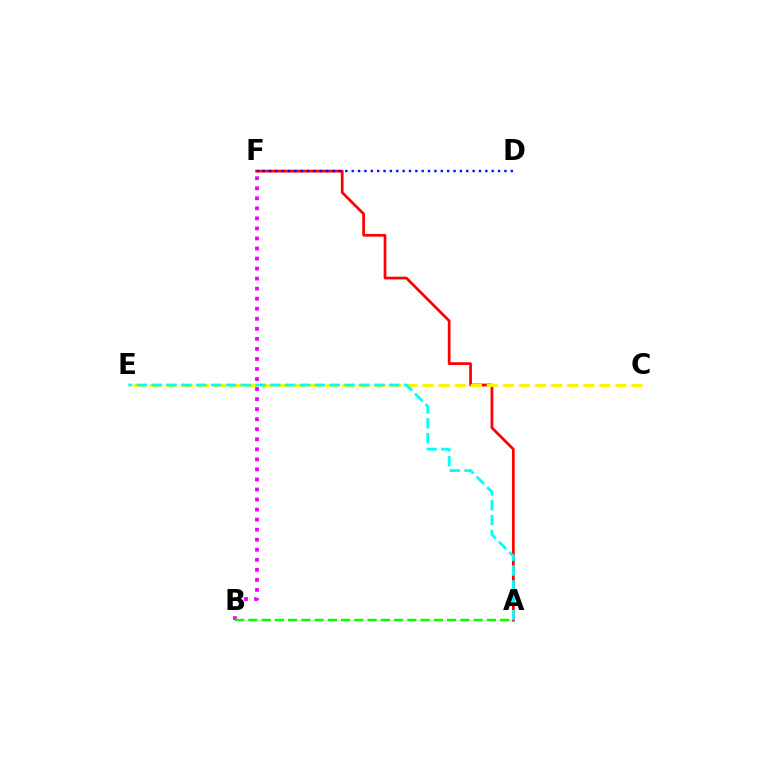{('A', 'F'): [{'color': '#ff0000', 'line_style': 'solid', 'thickness': 1.96}], ('C', 'E'): [{'color': '#fcf500', 'line_style': 'dashed', 'thickness': 2.18}], ('D', 'F'): [{'color': '#0010ff', 'line_style': 'dotted', 'thickness': 1.73}], ('B', 'F'): [{'color': '#ee00ff', 'line_style': 'dotted', 'thickness': 2.73}], ('A', 'B'): [{'color': '#08ff00', 'line_style': 'dashed', 'thickness': 1.8}], ('A', 'E'): [{'color': '#00fff6', 'line_style': 'dashed', 'thickness': 2.02}]}